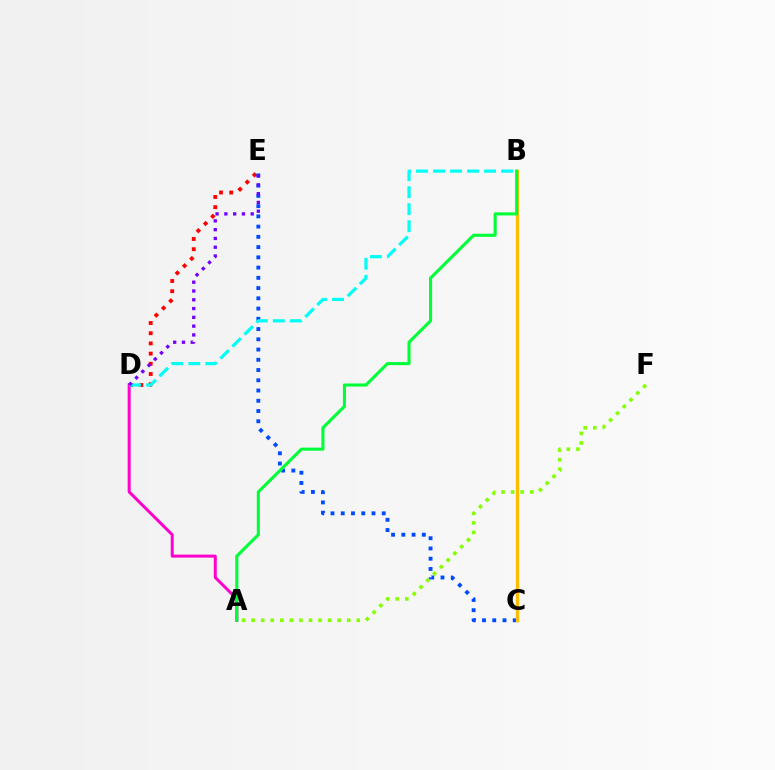{('D', 'E'): [{'color': '#ff0000', 'line_style': 'dotted', 'thickness': 2.77}, {'color': '#7200ff', 'line_style': 'dotted', 'thickness': 2.39}], ('A', 'F'): [{'color': '#84ff00', 'line_style': 'dotted', 'thickness': 2.6}], ('C', 'E'): [{'color': '#004bff', 'line_style': 'dotted', 'thickness': 2.78}], ('B', 'C'): [{'color': '#ffbd00', 'line_style': 'solid', 'thickness': 2.44}], ('A', 'D'): [{'color': '#ff00cf', 'line_style': 'solid', 'thickness': 2.16}], ('B', 'D'): [{'color': '#00fff6', 'line_style': 'dashed', 'thickness': 2.31}], ('A', 'B'): [{'color': '#00ff39', 'line_style': 'solid', 'thickness': 2.23}]}